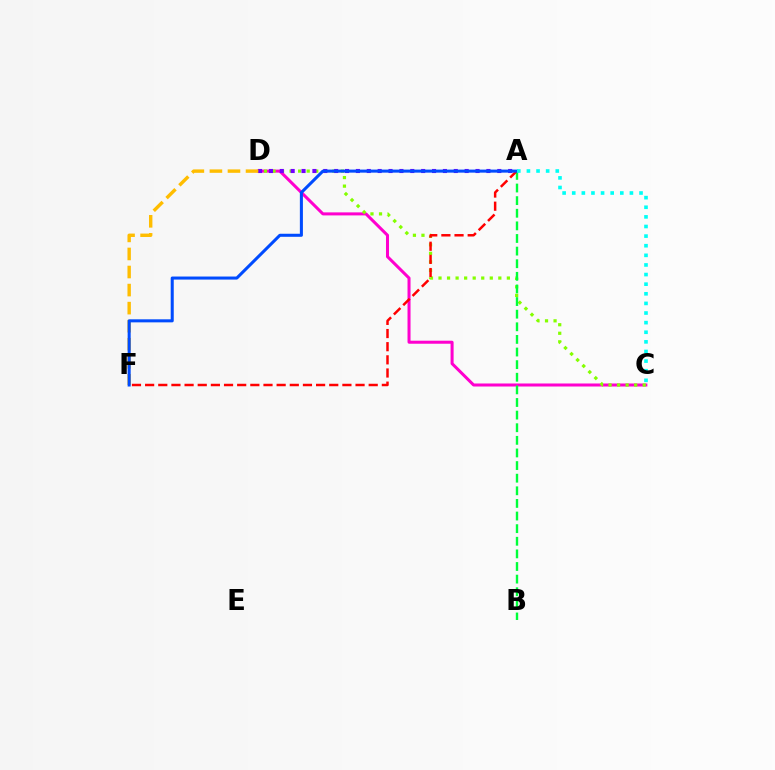{('C', 'D'): [{'color': '#ff00cf', 'line_style': 'solid', 'thickness': 2.18}, {'color': '#84ff00', 'line_style': 'dotted', 'thickness': 2.32}], ('A', 'D'): [{'color': '#7200ff', 'line_style': 'dotted', 'thickness': 2.95}], ('A', 'B'): [{'color': '#00ff39', 'line_style': 'dashed', 'thickness': 1.71}], ('D', 'F'): [{'color': '#ffbd00', 'line_style': 'dashed', 'thickness': 2.45}], ('A', 'F'): [{'color': '#ff0000', 'line_style': 'dashed', 'thickness': 1.79}, {'color': '#004bff', 'line_style': 'solid', 'thickness': 2.19}], ('A', 'C'): [{'color': '#00fff6', 'line_style': 'dotted', 'thickness': 2.61}]}